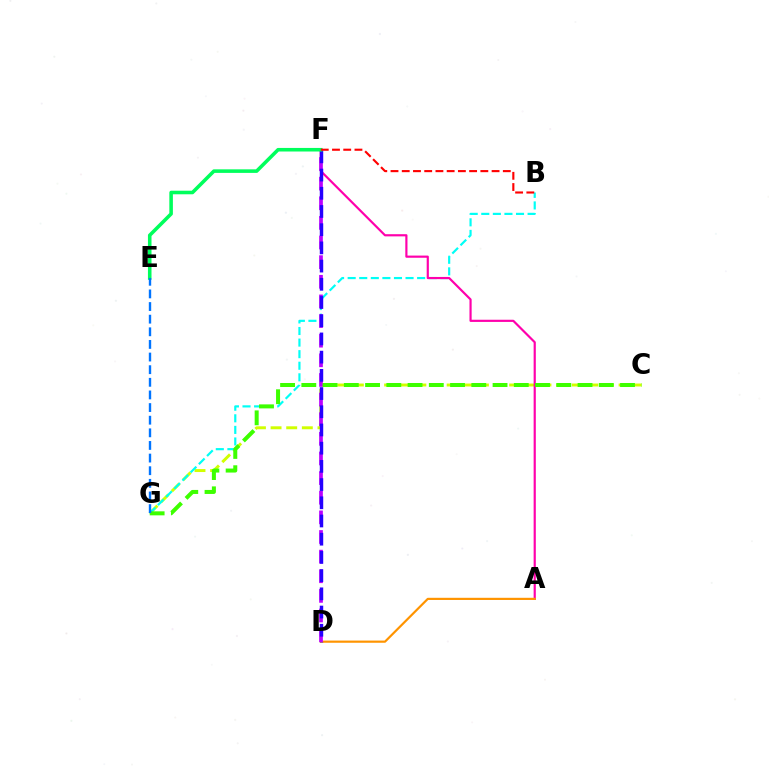{('C', 'G'): [{'color': '#d1ff00', 'line_style': 'dashed', 'thickness': 2.12}, {'color': '#3dff00', 'line_style': 'dashed', 'thickness': 2.89}], ('B', 'G'): [{'color': '#00fff6', 'line_style': 'dashed', 'thickness': 1.57}], ('A', 'F'): [{'color': '#ff00ac', 'line_style': 'solid', 'thickness': 1.57}], ('A', 'D'): [{'color': '#ff9400', 'line_style': 'solid', 'thickness': 1.57}], ('D', 'F'): [{'color': '#b900ff', 'line_style': 'dashed', 'thickness': 2.67}, {'color': '#2500ff', 'line_style': 'dashed', 'thickness': 2.47}], ('E', 'F'): [{'color': '#00ff5c', 'line_style': 'solid', 'thickness': 2.57}], ('E', 'G'): [{'color': '#0074ff', 'line_style': 'dashed', 'thickness': 1.72}], ('B', 'F'): [{'color': '#ff0000', 'line_style': 'dashed', 'thickness': 1.53}]}